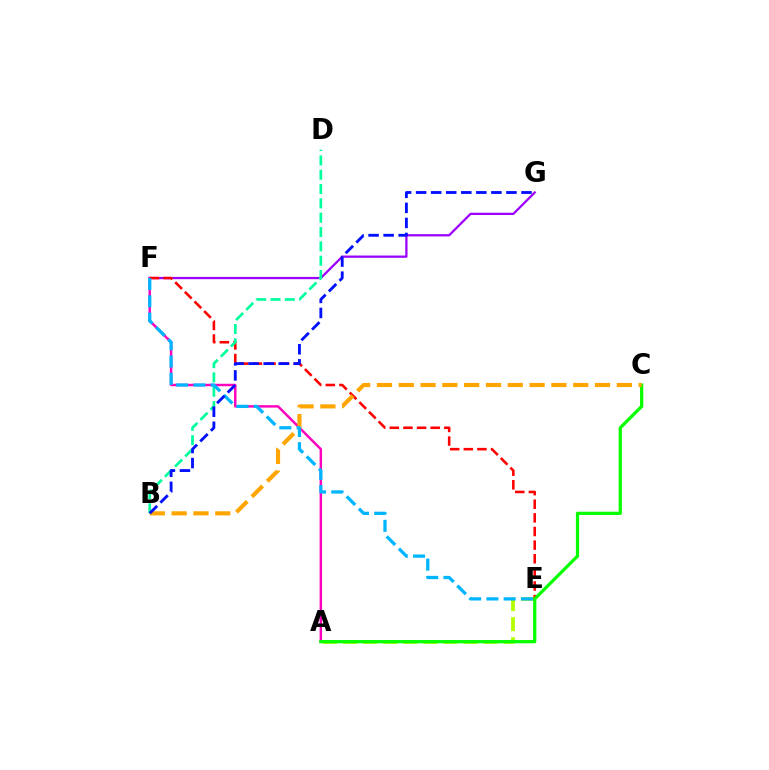{('A', 'E'): [{'color': '#b3ff00', 'line_style': 'dashed', 'thickness': 2.73}], ('A', 'F'): [{'color': '#ff00bd', 'line_style': 'solid', 'thickness': 1.76}], ('F', 'G'): [{'color': '#9b00ff', 'line_style': 'solid', 'thickness': 1.63}], ('E', 'F'): [{'color': '#ff0000', 'line_style': 'dashed', 'thickness': 1.85}, {'color': '#00b5ff', 'line_style': 'dashed', 'thickness': 2.35}], ('B', 'D'): [{'color': '#00ff9d', 'line_style': 'dashed', 'thickness': 1.94}], ('A', 'C'): [{'color': '#08ff00', 'line_style': 'solid', 'thickness': 2.33}], ('B', 'C'): [{'color': '#ffa500', 'line_style': 'dashed', 'thickness': 2.96}], ('B', 'G'): [{'color': '#0010ff', 'line_style': 'dashed', 'thickness': 2.04}]}